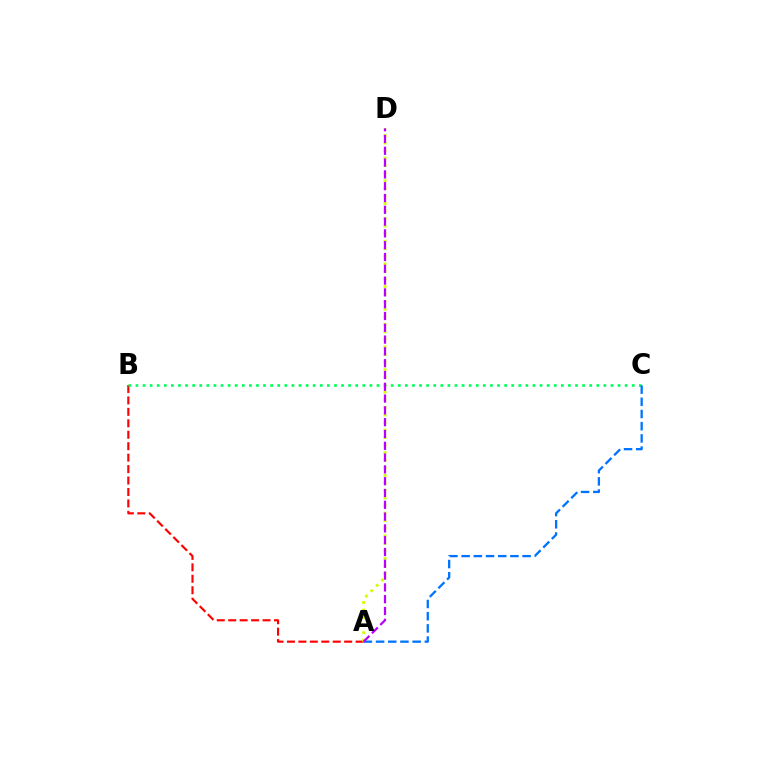{('A', 'B'): [{'color': '#ff0000', 'line_style': 'dashed', 'thickness': 1.55}], ('B', 'C'): [{'color': '#00ff5c', 'line_style': 'dotted', 'thickness': 1.93}], ('A', 'D'): [{'color': '#d1ff00', 'line_style': 'dotted', 'thickness': 2.05}, {'color': '#b900ff', 'line_style': 'dashed', 'thickness': 1.6}], ('A', 'C'): [{'color': '#0074ff', 'line_style': 'dashed', 'thickness': 1.66}]}